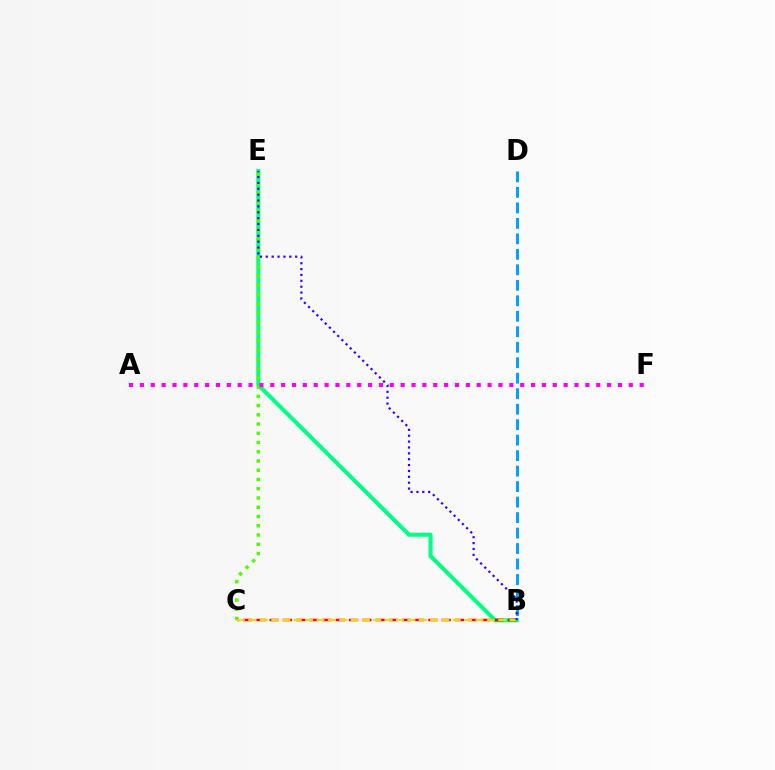{('B', 'E'): [{'color': '#00ff86', 'line_style': 'solid', 'thickness': 2.92}, {'color': '#3700ff', 'line_style': 'dotted', 'thickness': 1.6}], ('B', 'D'): [{'color': '#009eff', 'line_style': 'dashed', 'thickness': 2.1}], ('C', 'E'): [{'color': '#4fff00', 'line_style': 'dotted', 'thickness': 2.51}], ('A', 'F'): [{'color': '#ff00ed', 'line_style': 'dotted', 'thickness': 2.95}], ('B', 'C'): [{'color': '#ff0000', 'line_style': 'dashed', 'thickness': 1.8}, {'color': '#ffd500', 'line_style': 'dashed', 'thickness': 1.54}]}